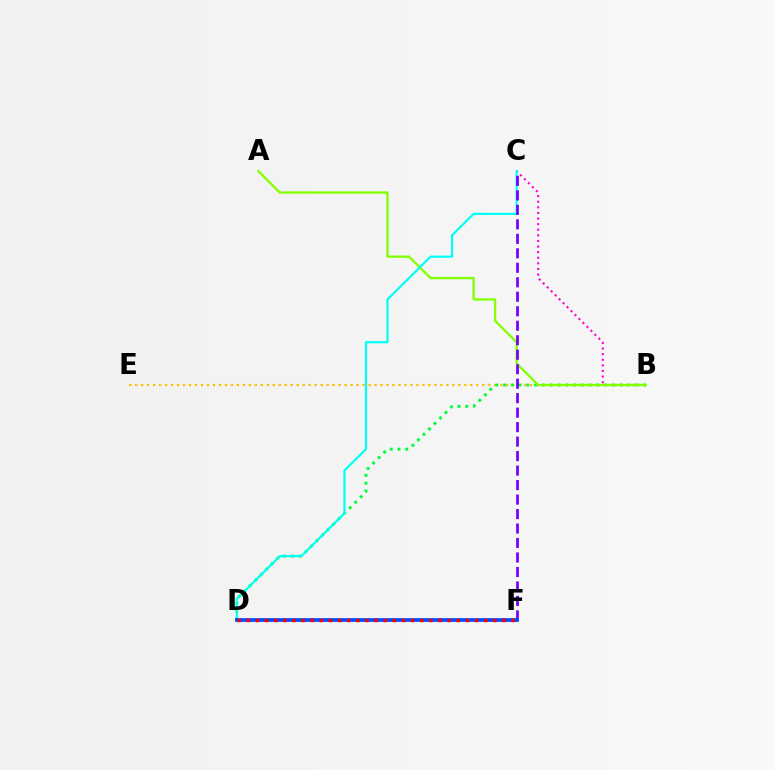{('B', 'E'): [{'color': '#ffbd00', 'line_style': 'dotted', 'thickness': 1.63}], ('B', 'C'): [{'color': '#ff00cf', 'line_style': 'dotted', 'thickness': 1.52}], ('B', 'D'): [{'color': '#00ff39', 'line_style': 'dotted', 'thickness': 2.11}], ('A', 'B'): [{'color': '#84ff00', 'line_style': 'solid', 'thickness': 1.66}], ('C', 'D'): [{'color': '#00fff6', 'line_style': 'solid', 'thickness': 1.57}], ('C', 'F'): [{'color': '#7200ff', 'line_style': 'dashed', 'thickness': 1.97}], ('D', 'F'): [{'color': '#004bff', 'line_style': 'solid', 'thickness': 2.69}, {'color': '#ff0000', 'line_style': 'dotted', 'thickness': 2.48}]}